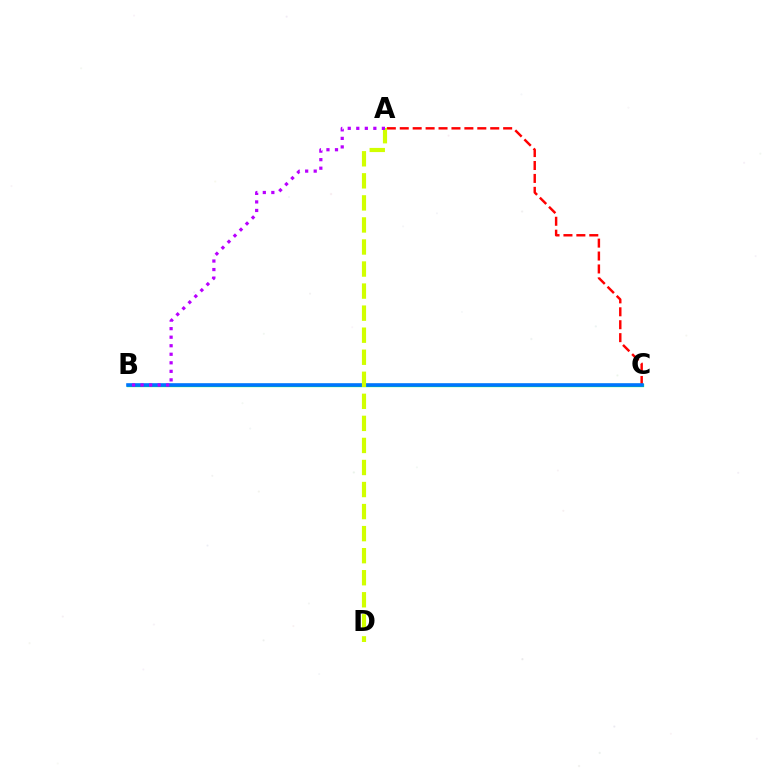{('B', 'C'): [{'color': '#00ff5c', 'line_style': 'solid', 'thickness': 2.36}, {'color': '#0074ff', 'line_style': 'solid', 'thickness': 2.58}], ('A', 'C'): [{'color': '#ff0000', 'line_style': 'dashed', 'thickness': 1.76}], ('A', 'D'): [{'color': '#d1ff00', 'line_style': 'dashed', 'thickness': 3.0}], ('A', 'B'): [{'color': '#b900ff', 'line_style': 'dotted', 'thickness': 2.32}]}